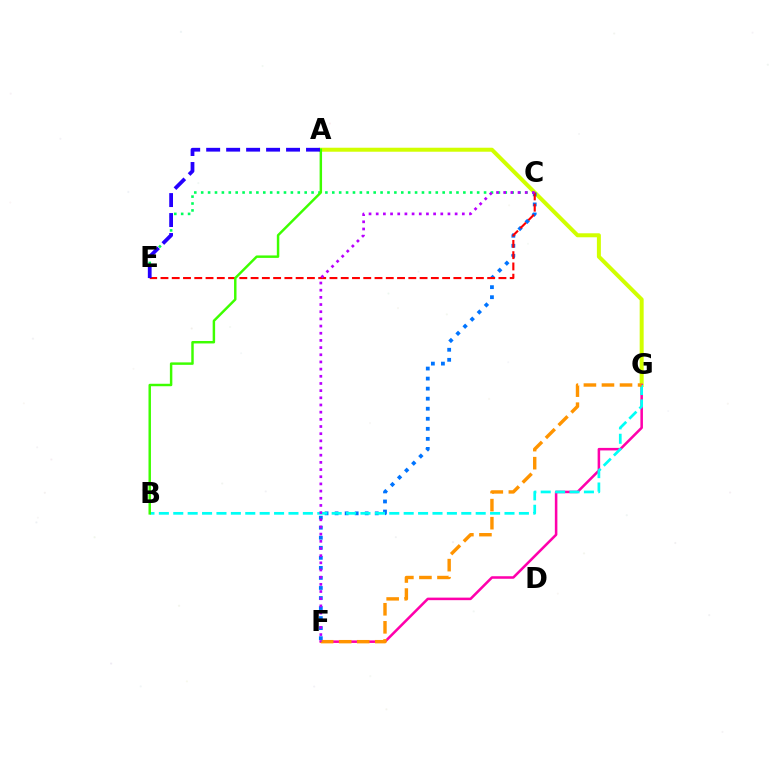{('C', 'E'): [{'color': '#00ff5c', 'line_style': 'dotted', 'thickness': 1.87}, {'color': '#ff0000', 'line_style': 'dashed', 'thickness': 1.53}], ('A', 'G'): [{'color': '#d1ff00', 'line_style': 'solid', 'thickness': 2.87}], ('F', 'G'): [{'color': '#ff00ac', 'line_style': 'solid', 'thickness': 1.83}, {'color': '#ff9400', 'line_style': 'dashed', 'thickness': 2.45}], ('C', 'F'): [{'color': '#0074ff', 'line_style': 'dotted', 'thickness': 2.73}, {'color': '#b900ff', 'line_style': 'dotted', 'thickness': 1.95}], ('B', 'G'): [{'color': '#00fff6', 'line_style': 'dashed', 'thickness': 1.96}], ('A', 'B'): [{'color': '#3dff00', 'line_style': 'solid', 'thickness': 1.77}], ('A', 'E'): [{'color': '#2500ff', 'line_style': 'dashed', 'thickness': 2.71}]}